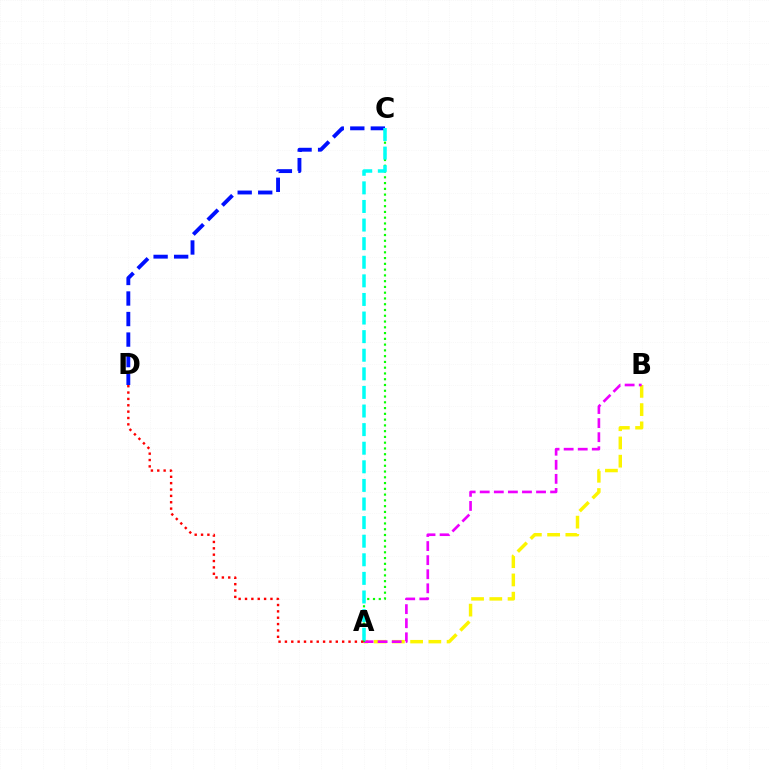{('A', 'B'): [{'color': '#fcf500', 'line_style': 'dashed', 'thickness': 2.48}, {'color': '#ee00ff', 'line_style': 'dashed', 'thickness': 1.91}], ('C', 'D'): [{'color': '#0010ff', 'line_style': 'dashed', 'thickness': 2.79}], ('A', 'C'): [{'color': '#08ff00', 'line_style': 'dotted', 'thickness': 1.57}, {'color': '#00fff6', 'line_style': 'dashed', 'thickness': 2.53}], ('A', 'D'): [{'color': '#ff0000', 'line_style': 'dotted', 'thickness': 1.73}]}